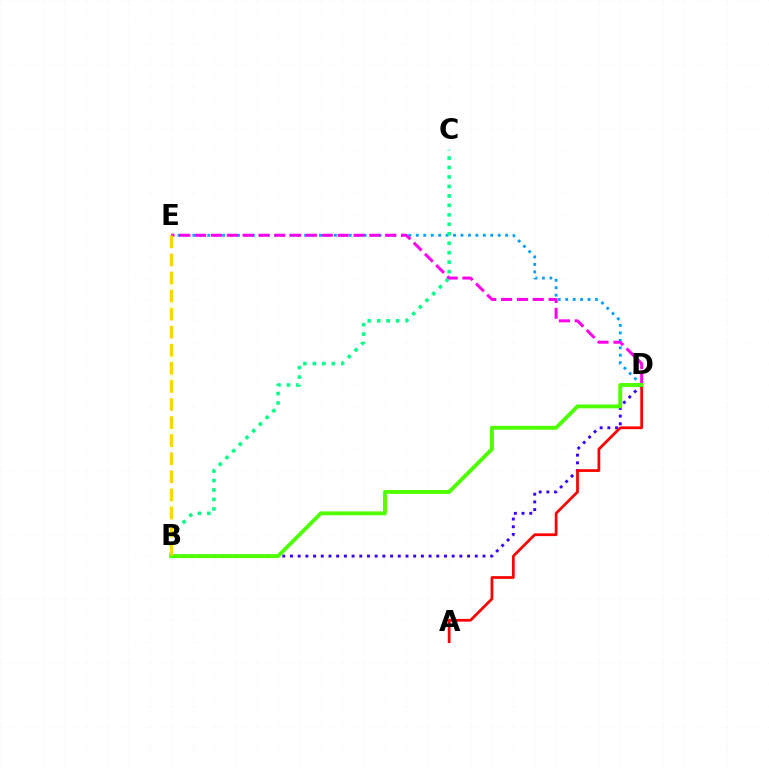{('D', 'E'): [{'color': '#009eff', 'line_style': 'dotted', 'thickness': 2.02}, {'color': '#ff00ed', 'line_style': 'dashed', 'thickness': 2.15}], ('B', 'D'): [{'color': '#3700ff', 'line_style': 'dotted', 'thickness': 2.09}, {'color': '#4fff00', 'line_style': 'solid', 'thickness': 2.79}], ('A', 'D'): [{'color': '#ff0000', 'line_style': 'solid', 'thickness': 1.98}], ('B', 'C'): [{'color': '#00ff86', 'line_style': 'dotted', 'thickness': 2.57}], ('B', 'E'): [{'color': '#ffd500', 'line_style': 'dashed', 'thickness': 2.46}]}